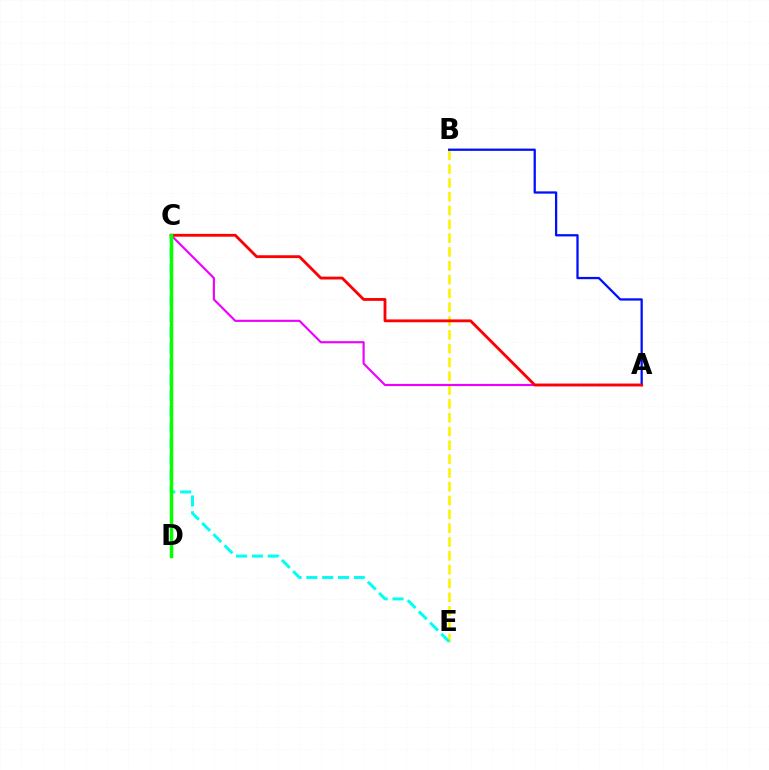{('B', 'E'): [{'color': '#fcf500', 'line_style': 'dashed', 'thickness': 1.88}], ('A', 'C'): [{'color': '#ee00ff', 'line_style': 'solid', 'thickness': 1.54}, {'color': '#ff0000', 'line_style': 'solid', 'thickness': 2.04}], ('A', 'B'): [{'color': '#0010ff', 'line_style': 'solid', 'thickness': 1.64}], ('C', 'E'): [{'color': '#00fff6', 'line_style': 'dashed', 'thickness': 2.15}], ('C', 'D'): [{'color': '#08ff00', 'line_style': 'solid', 'thickness': 2.52}]}